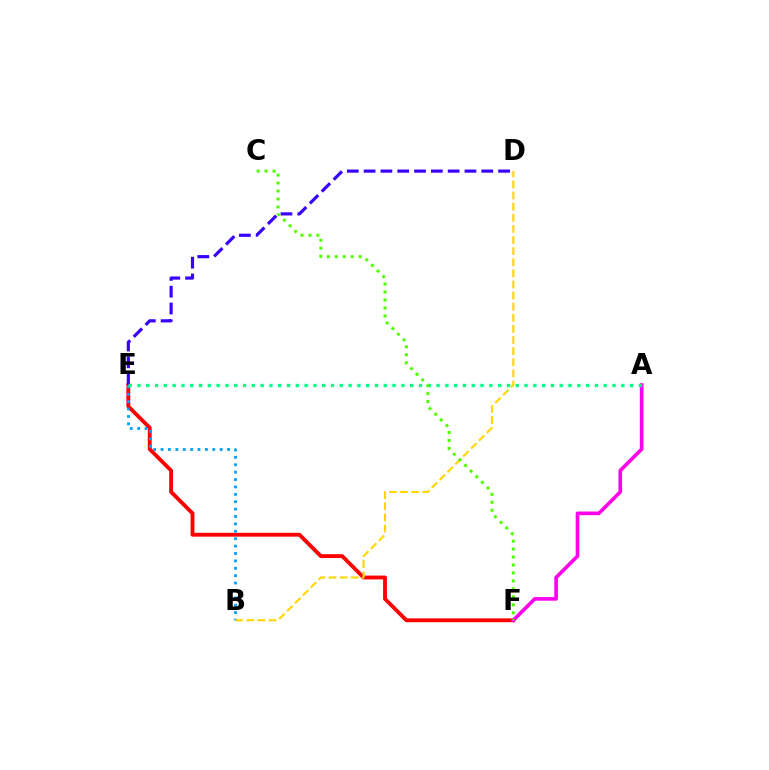{('E', 'F'): [{'color': '#ff0000', 'line_style': 'solid', 'thickness': 2.77}], ('D', 'E'): [{'color': '#3700ff', 'line_style': 'dashed', 'thickness': 2.28}], ('A', 'F'): [{'color': '#ff00ed', 'line_style': 'solid', 'thickness': 2.61}], ('B', 'E'): [{'color': '#009eff', 'line_style': 'dotted', 'thickness': 2.01}], ('B', 'D'): [{'color': '#ffd500', 'line_style': 'dashed', 'thickness': 1.51}], ('A', 'E'): [{'color': '#00ff86', 'line_style': 'dotted', 'thickness': 2.39}], ('C', 'F'): [{'color': '#4fff00', 'line_style': 'dotted', 'thickness': 2.16}]}